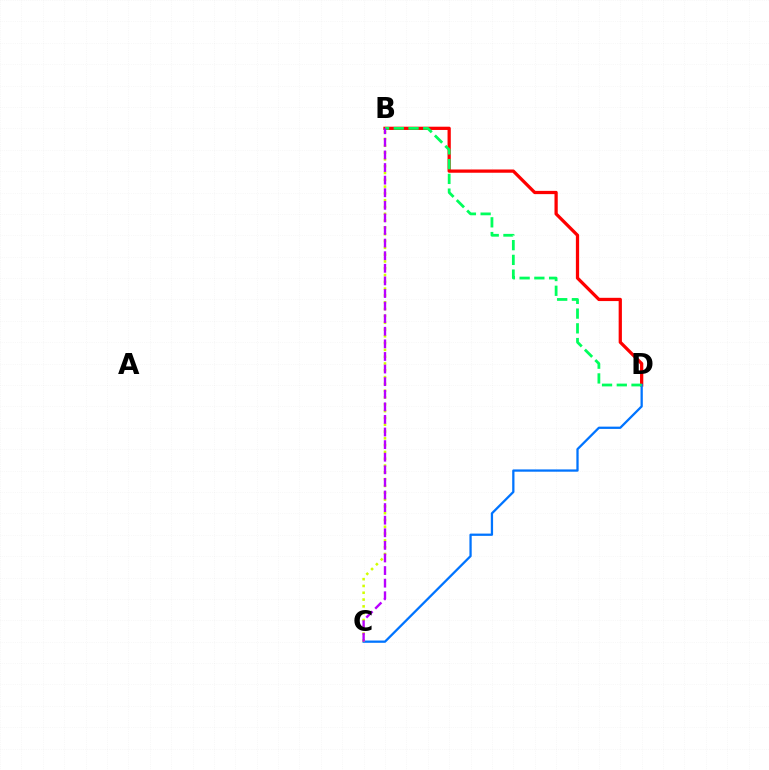{('B', 'D'): [{'color': '#ff0000', 'line_style': 'solid', 'thickness': 2.34}, {'color': '#00ff5c', 'line_style': 'dashed', 'thickness': 2.0}], ('C', 'D'): [{'color': '#0074ff', 'line_style': 'solid', 'thickness': 1.64}], ('B', 'C'): [{'color': '#d1ff00', 'line_style': 'dotted', 'thickness': 1.85}, {'color': '#b900ff', 'line_style': 'dashed', 'thickness': 1.71}]}